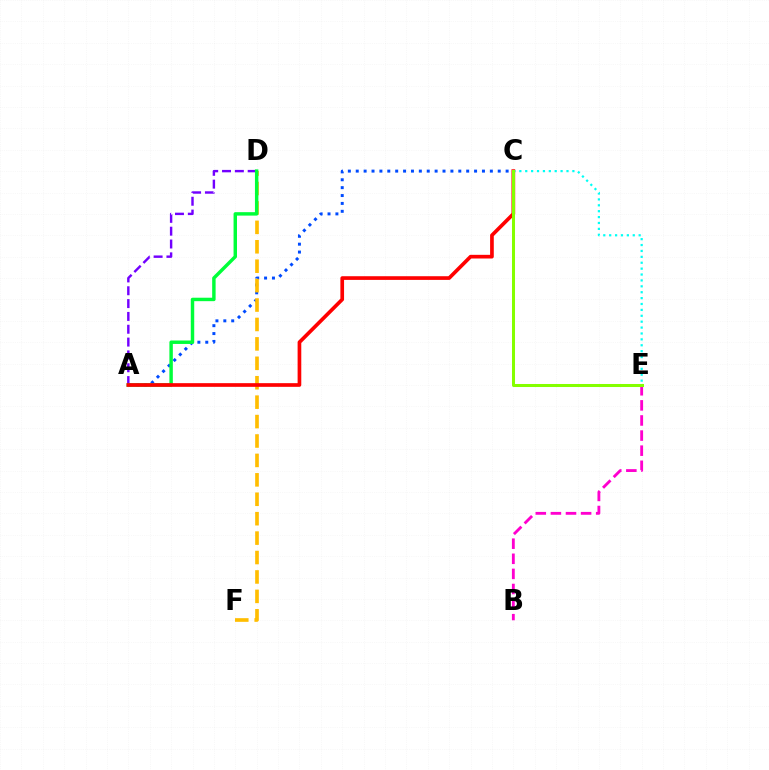{('A', 'C'): [{'color': '#004bff', 'line_style': 'dotted', 'thickness': 2.14}, {'color': '#ff0000', 'line_style': 'solid', 'thickness': 2.65}], ('D', 'F'): [{'color': '#ffbd00', 'line_style': 'dashed', 'thickness': 2.64}], ('B', 'E'): [{'color': '#ff00cf', 'line_style': 'dashed', 'thickness': 2.05}], ('A', 'D'): [{'color': '#7200ff', 'line_style': 'dashed', 'thickness': 1.74}, {'color': '#00ff39', 'line_style': 'solid', 'thickness': 2.48}], ('C', 'E'): [{'color': '#00fff6', 'line_style': 'dotted', 'thickness': 1.6}, {'color': '#84ff00', 'line_style': 'solid', 'thickness': 2.18}]}